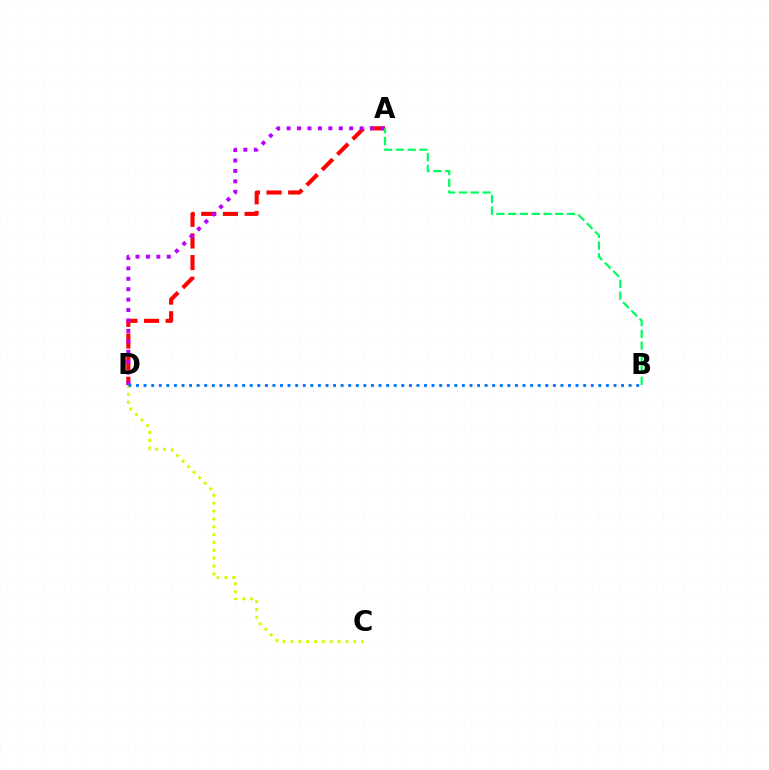{('A', 'D'): [{'color': '#ff0000', 'line_style': 'dashed', 'thickness': 2.94}, {'color': '#b900ff', 'line_style': 'dotted', 'thickness': 2.83}], ('A', 'B'): [{'color': '#00ff5c', 'line_style': 'dashed', 'thickness': 1.6}], ('C', 'D'): [{'color': '#d1ff00', 'line_style': 'dotted', 'thickness': 2.13}], ('B', 'D'): [{'color': '#0074ff', 'line_style': 'dotted', 'thickness': 2.06}]}